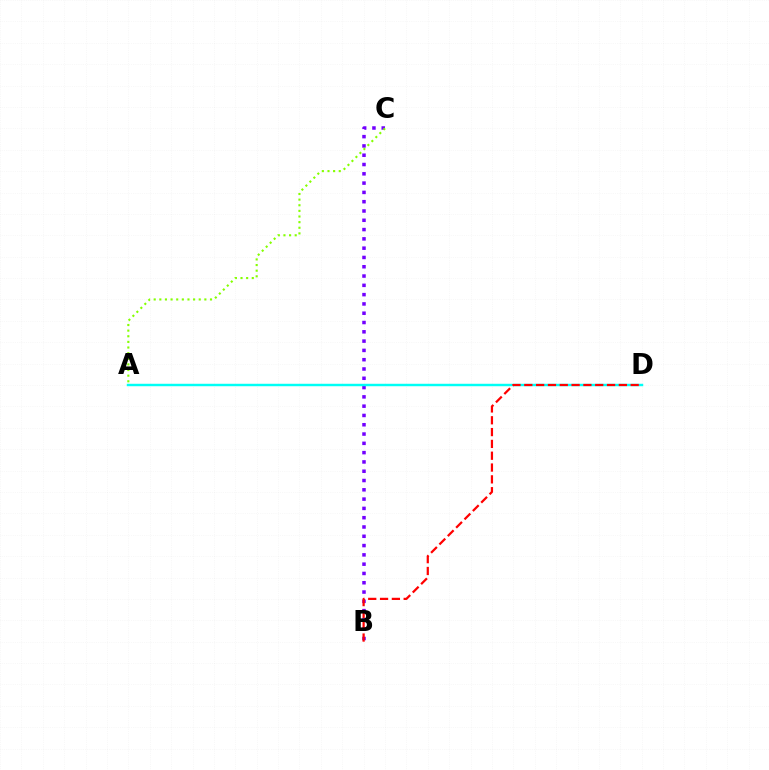{('B', 'C'): [{'color': '#7200ff', 'line_style': 'dotted', 'thickness': 2.53}], ('A', 'D'): [{'color': '#00fff6', 'line_style': 'solid', 'thickness': 1.76}], ('B', 'D'): [{'color': '#ff0000', 'line_style': 'dashed', 'thickness': 1.61}], ('A', 'C'): [{'color': '#84ff00', 'line_style': 'dotted', 'thickness': 1.53}]}